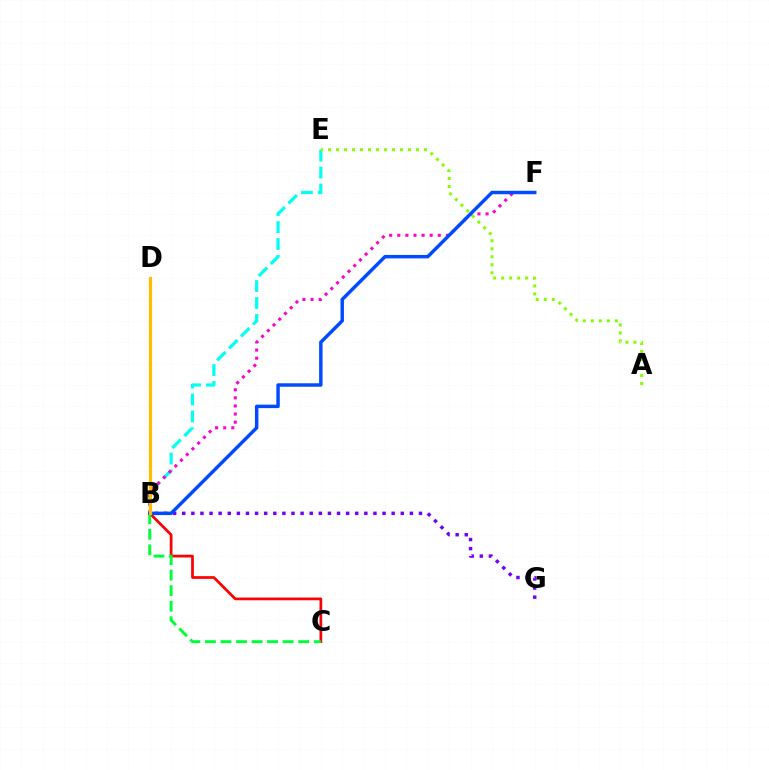{('B', 'G'): [{'color': '#7200ff', 'line_style': 'dotted', 'thickness': 2.47}], ('B', 'E'): [{'color': '#00fff6', 'line_style': 'dashed', 'thickness': 2.3}], ('B', 'C'): [{'color': '#ff0000', 'line_style': 'solid', 'thickness': 1.96}, {'color': '#00ff39', 'line_style': 'dashed', 'thickness': 2.11}], ('B', 'F'): [{'color': '#ff00cf', 'line_style': 'dotted', 'thickness': 2.2}, {'color': '#004bff', 'line_style': 'solid', 'thickness': 2.48}], ('B', 'D'): [{'color': '#ffbd00', 'line_style': 'solid', 'thickness': 2.3}], ('A', 'E'): [{'color': '#84ff00', 'line_style': 'dotted', 'thickness': 2.17}]}